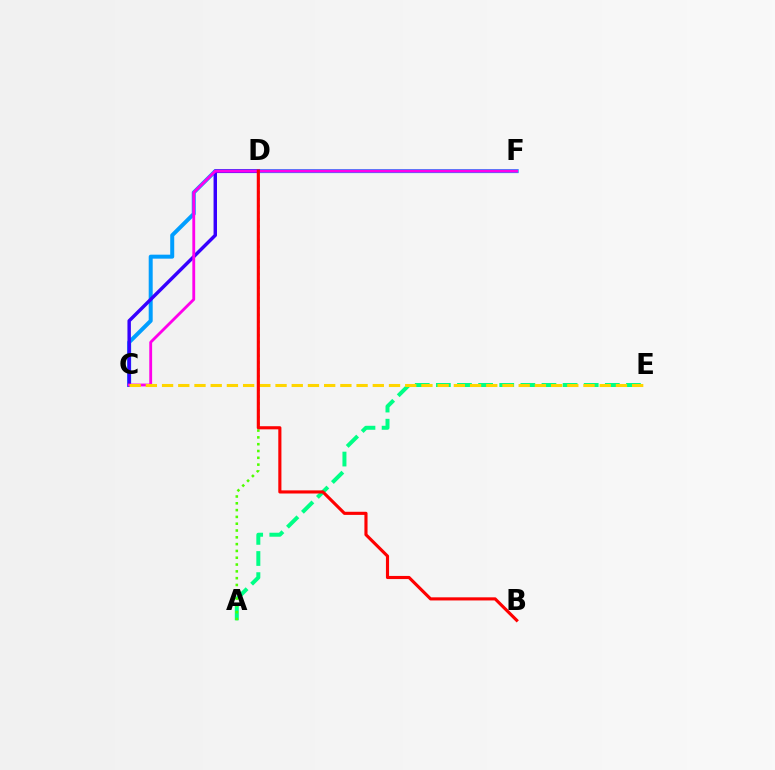{('C', 'F'): [{'color': '#009eff', 'line_style': 'solid', 'thickness': 2.87}, {'color': '#ff00ed', 'line_style': 'solid', 'thickness': 2.04}], ('A', 'E'): [{'color': '#00ff86', 'line_style': 'dashed', 'thickness': 2.87}], ('C', 'D'): [{'color': '#3700ff', 'line_style': 'solid', 'thickness': 2.48}], ('A', 'D'): [{'color': '#4fff00', 'line_style': 'dotted', 'thickness': 1.85}], ('C', 'E'): [{'color': '#ffd500', 'line_style': 'dashed', 'thickness': 2.2}], ('B', 'D'): [{'color': '#ff0000', 'line_style': 'solid', 'thickness': 2.25}]}